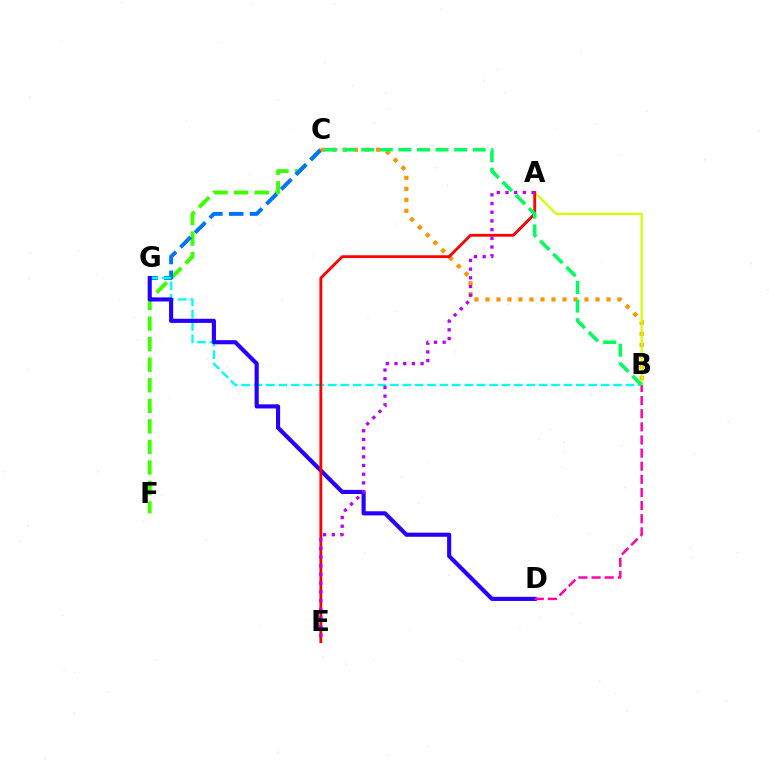{('C', 'F'): [{'color': '#3dff00', 'line_style': 'dashed', 'thickness': 2.79}], ('C', 'G'): [{'color': '#0074ff', 'line_style': 'dashed', 'thickness': 2.82}], ('B', 'G'): [{'color': '#00fff6', 'line_style': 'dashed', 'thickness': 1.68}], ('B', 'C'): [{'color': '#ff9400', 'line_style': 'dotted', 'thickness': 2.99}, {'color': '#00ff5c', 'line_style': 'dashed', 'thickness': 2.53}], ('D', 'G'): [{'color': '#2500ff', 'line_style': 'solid', 'thickness': 2.97}], ('A', 'B'): [{'color': '#d1ff00', 'line_style': 'solid', 'thickness': 1.59}], ('A', 'E'): [{'color': '#ff0000', 'line_style': 'solid', 'thickness': 2.03}, {'color': '#b900ff', 'line_style': 'dotted', 'thickness': 2.36}], ('B', 'D'): [{'color': '#ff00ac', 'line_style': 'dashed', 'thickness': 1.78}]}